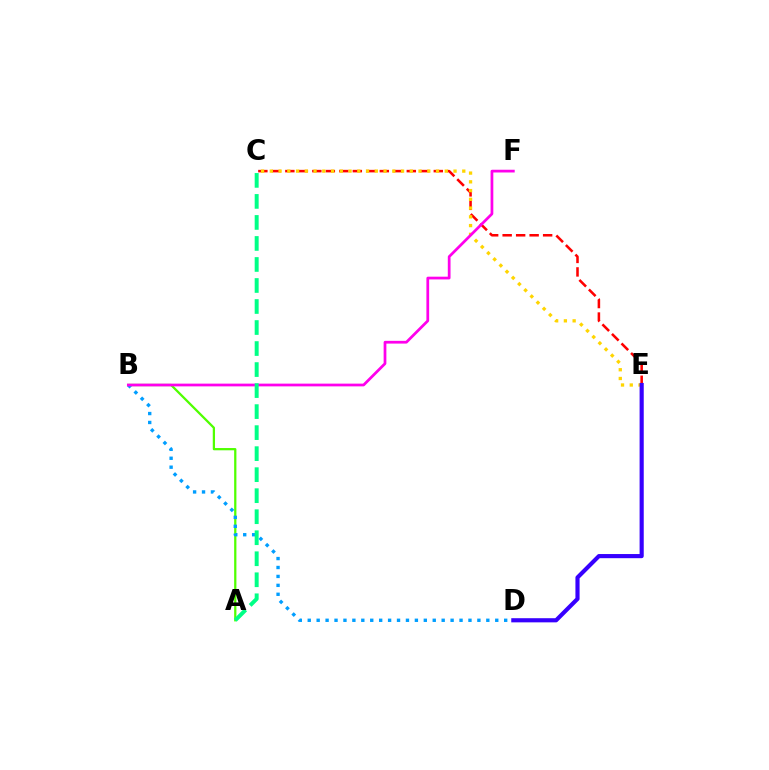{('A', 'B'): [{'color': '#4fff00', 'line_style': 'solid', 'thickness': 1.62}], ('C', 'E'): [{'color': '#ff0000', 'line_style': 'dashed', 'thickness': 1.83}, {'color': '#ffd500', 'line_style': 'dotted', 'thickness': 2.38}], ('B', 'D'): [{'color': '#009eff', 'line_style': 'dotted', 'thickness': 2.43}], ('D', 'E'): [{'color': '#3700ff', 'line_style': 'solid', 'thickness': 2.98}], ('B', 'F'): [{'color': '#ff00ed', 'line_style': 'solid', 'thickness': 1.97}], ('A', 'C'): [{'color': '#00ff86', 'line_style': 'dashed', 'thickness': 2.86}]}